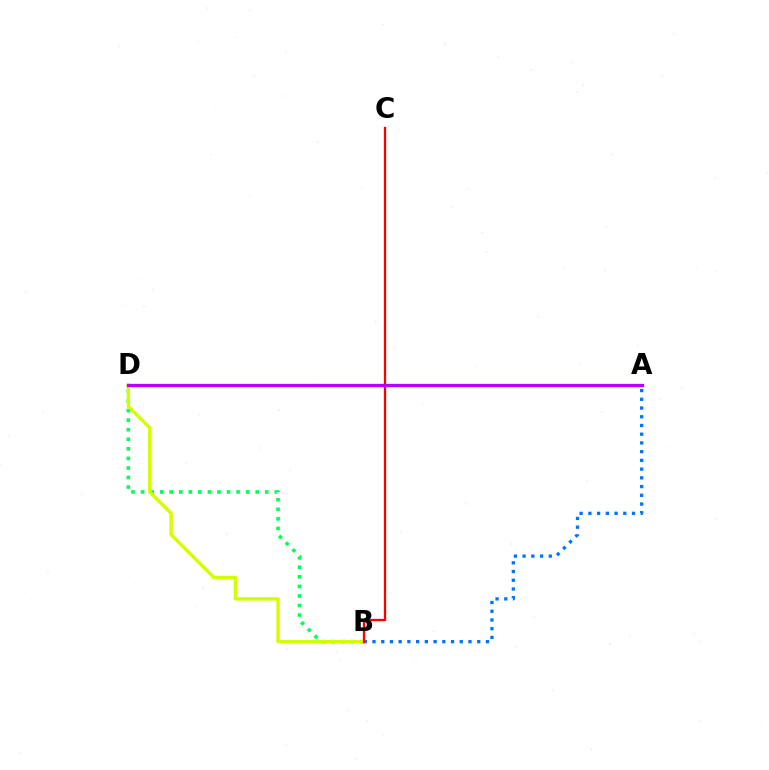{('B', 'D'): [{'color': '#00ff5c', 'line_style': 'dotted', 'thickness': 2.6}, {'color': '#d1ff00', 'line_style': 'solid', 'thickness': 2.42}], ('A', 'B'): [{'color': '#0074ff', 'line_style': 'dotted', 'thickness': 2.37}], ('B', 'C'): [{'color': '#ff0000', 'line_style': 'solid', 'thickness': 1.65}], ('A', 'D'): [{'color': '#b900ff', 'line_style': 'solid', 'thickness': 2.37}]}